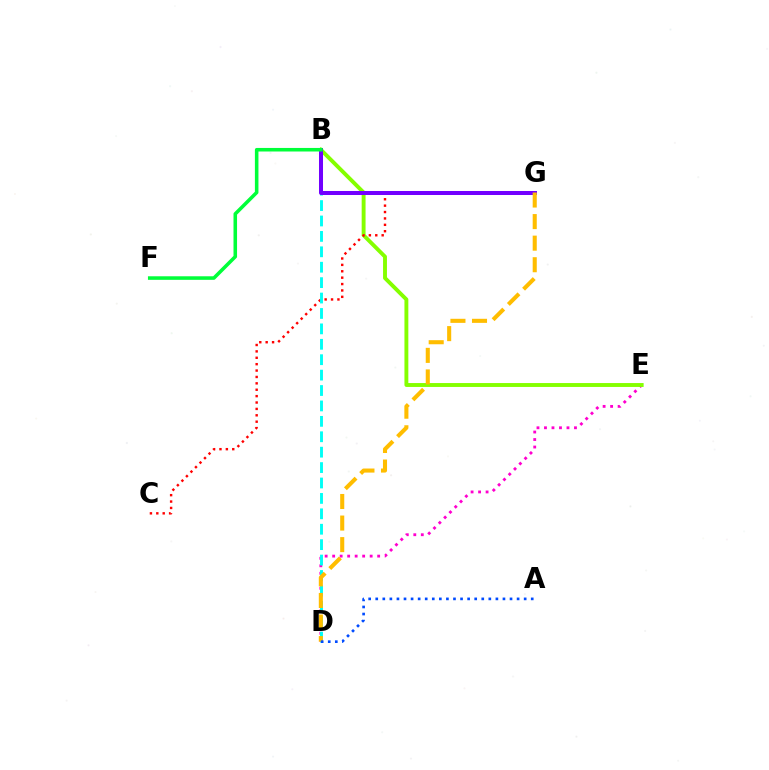{('D', 'E'): [{'color': '#ff00cf', 'line_style': 'dotted', 'thickness': 2.04}], ('B', 'E'): [{'color': '#84ff00', 'line_style': 'solid', 'thickness': 2.81}], ('C', 'G'): [{'color': '#ff0000', 'line_style': 'dotted', 'thickness': 1.74}], ('B', 'D'): [{'color': '#00fff6', 'line_style': 'dashed', 'thickness': 2.09}], ('B', 'G'): [{'color': '#7200ff', 'line_style': 'solid', 'thickness': 2.89}], ('D', 'G'): [{'color': '#ffbd00', 'line_style': 'dashed', 'thickness': 2.93}], ('B', 'F'): [{'color': '#00ff39', 'line_style': 'solid', 'thickness': 2.56}], ('A', 'D'): [{'color': '#004bff', 'line_style': 'dotted', 'thickness': 1.92}]}